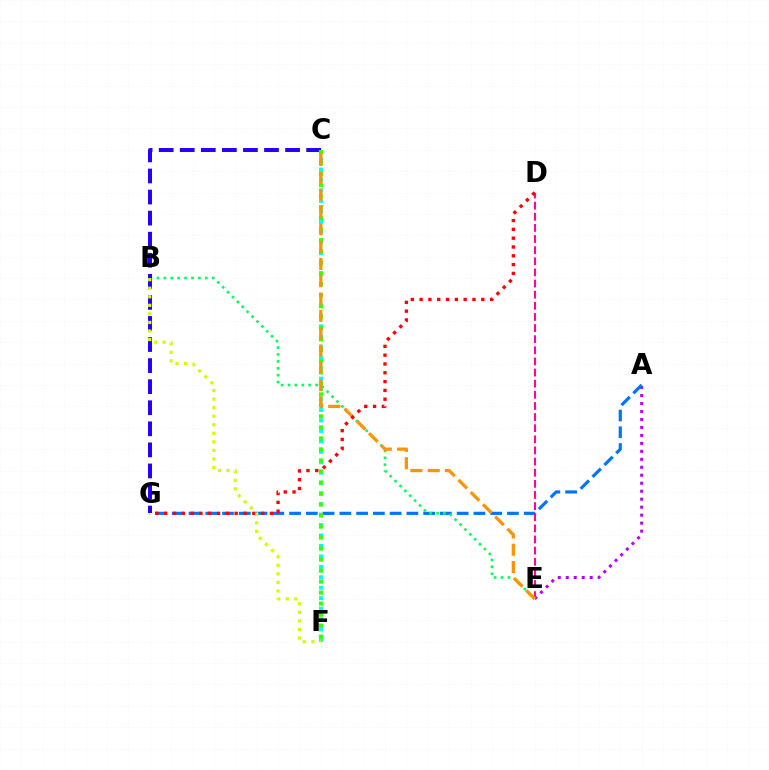{('A', 'E'): [{'color': '#b900ff', 'line_style': 'dotted', 'thickness': 2.17}], ('C', 'F'): [{'color': '#00fff6', 'line_style': 'dotted', 'thickness': 2.84}, {'color': '#3dff00', 'line_style': 'dotted', 'thickness': 2.99}], ('A', 'G'): [{'color': '#0074ff', 'line_style': 'dashed', 'thickness': 2.28}], ('D', 'E'): [{'color': '#ff00ac', 'line_style': 'dashed', 'thickness': 1.51}], ('B', 'E'): [{'color': '#00ff5c', 'line_style': 'dotted', 'thickness': 1.88}], ('C', 'G'): [{'color': '#2500ff', 'line_style': 'dashed', 'thickness': 2.86}], ('C', 'E'): [{'color': '#ff9400', 'line_style': 'dashed', 'thickness': 2.35}], ('D', 'G'): [{'color': '#ff0000', 'line_style': 'dotted', 'thickness': 2.39}], ('B', 'F'): [{'color': '#d1ff00', 'line_style': 'dotted', 'thickness': 2.32}]}